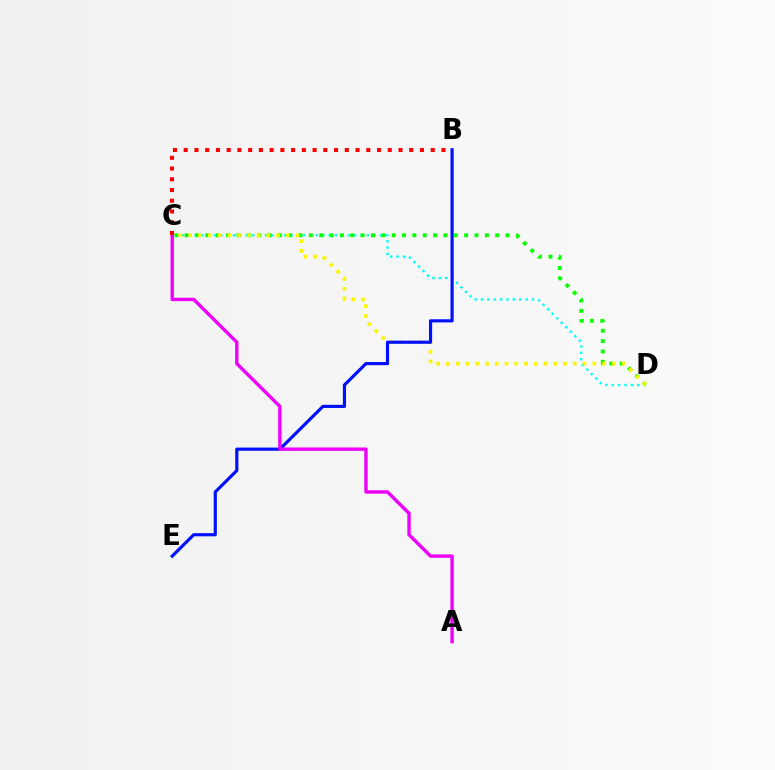{('C', 'D'): [{'color': '#00fff6', 'line_style': 'dotted', 'thickness': 1.73}, {'color': '#08ff00', 'line_style': 'dotted', 'thickness': 2.81}, {'color': '#fcf500', 'line_style': 'dotted', 'thickness': 2.65}], ('B', 'E'): [{'color': '#0010ff', 'line_style': 'solid', 'thickness': 2.28}], ('A', 'C'): [{'color': '#ee00ff', 'line_style': 'solid', 'thickness': 2.44}], ('B', 'C'): [{'color': '#ff0000', 'line_style': 'dotted', 'thickness': 2.92}]}